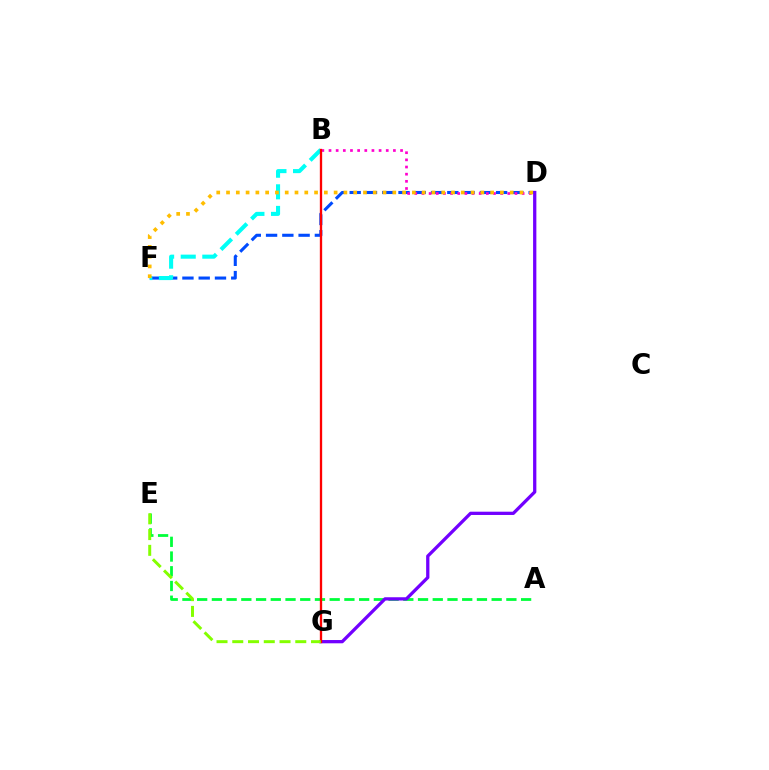{('D', 'F'): [{'color': '#004bff', 'line_style': 'dashed', 'thickness': 2.21}, {'color': '#ffbd00', 'line_style': 'dotted', 'thickness': 2.66}], ('B', 'D'): [{'color': '#ff00cf', 'line_style': 'dotted', 'thickness': 1.94}], ('A', 'E'): [{'color': '#00ff39', 'line_style': 'dashed', 'thickness': 2.0}], ('D', 'G'): [{'color': '#7200ff', 'line_style': 'solid', 'thickness': 2.36}], ('B', 'F'): [{'color': '#00fff6', 'line_style': 'dashed', 'thickness': 2.93}], ('B', 'G'): [{'color': '#ff0000', 'line_style': 'solid', 'thickness': 1.67}], ('E', 'G'): [{'color': '#84ff00', 'line_style': 'dashed', 'thickness': 2.14}]}